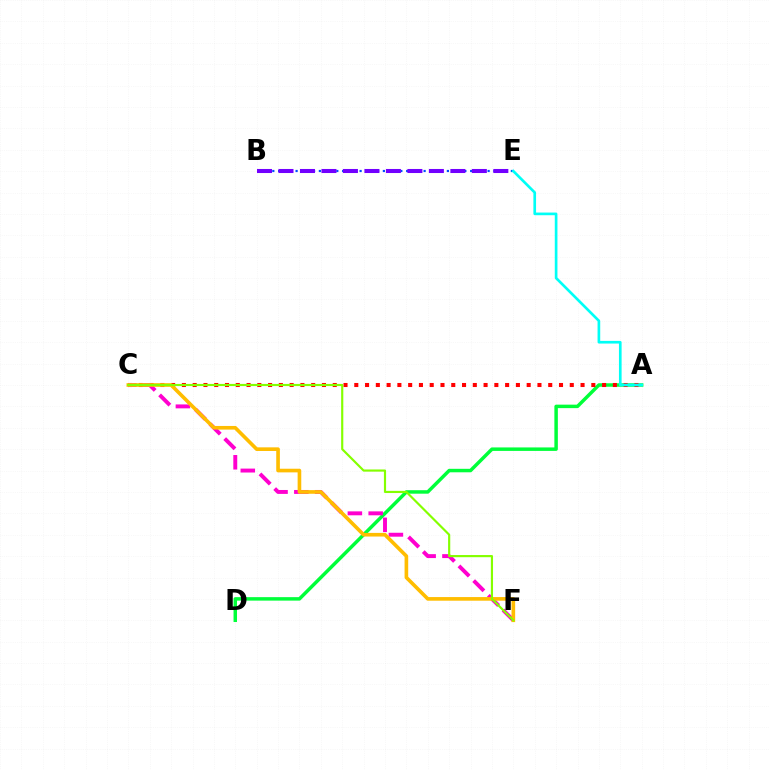{('A', 'D'): [{'color': '#00ff39', 'line_style': 'solid', 'thickness': 2.5}], ('B', 'E'): [{'color': '#004bff', 'line_style': 'dotted', 'thickness': 1.58}, {'color': '#7200ff', 'line_style': 'dashed', 'thickness': 2.92}], ('A', 'C'): [{'color': '#ff0000', 'line_style': 'dotted', 'thickness': 2.93}], ('C', 'F'): [{'color': '#ff00cf', 'line_style': 'dashed', 'thickness': 2.83}, {'color': '#ffbd00', 'line_style': 'solid', 'thickness': 2.62}, {'color': '#84ff00', 'line_style': 'solid', 'thickness': 1.56}], ('A', 'E'): [{'color': '#00fff6', 'line_style': 'solid', 'thickness': 1.92}]}